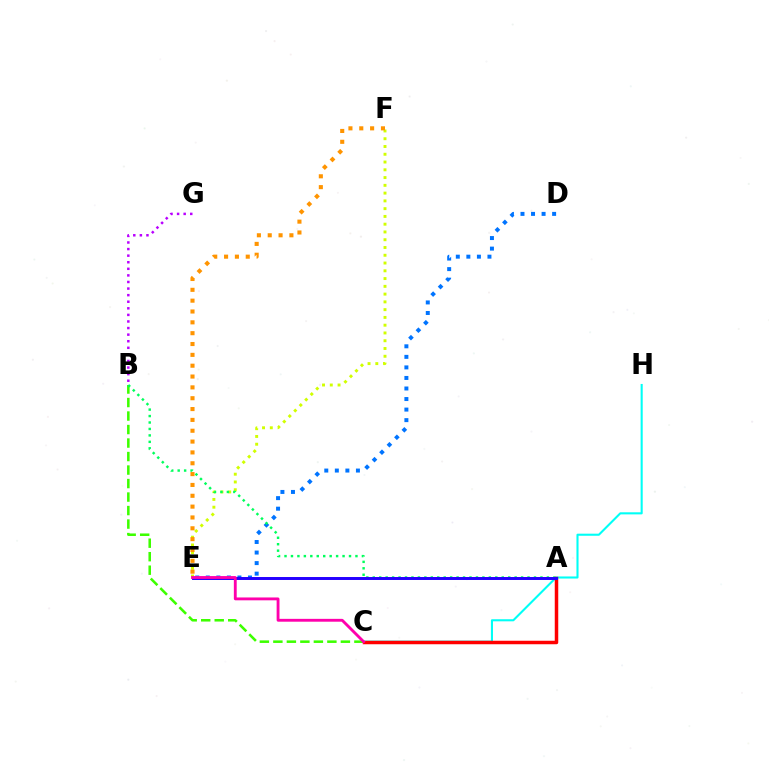{('B', 'G'): [{'color': '#b900ff', 'line_style': 'dotted', 'thickness': 1.79}], ('E', 'F'): [{'color': '#d1ff00', 'line_style': 'dotted', 'thickness': 2.11}, {'color': '#ff9400', 'line_style': 'dotted', 'thickness': 2.95}], ('C', 'H'): [{'color': '#00fff6', 'line_style': 'solid', 'thickness': 1.51}], ('B', 'C'): [{'color': '#3dff00', 'line_style': 'dashed', 'thickness': 1.83}], ('D', 'E'): [{'color': '#0074ff', 'line_style': 'dotted', 'thickness': 2.87}], ('A', 'B'): [{'color': '#00ff5c', 'line_style': 'dotted', 'thickness': 1.75}], ('A', 'C'): [{'color': '#ff0000', 'line_style': 'solid', 'thickness': 2.51}], ('A', 'E'): [{'color': '#2500ff', 'line_style': 'solid', 'thickness': 2.13}], ('C', 'E'): [{'color': '#ff00ac', 'line_style': 'solid', 'thickness': 2.05}]}